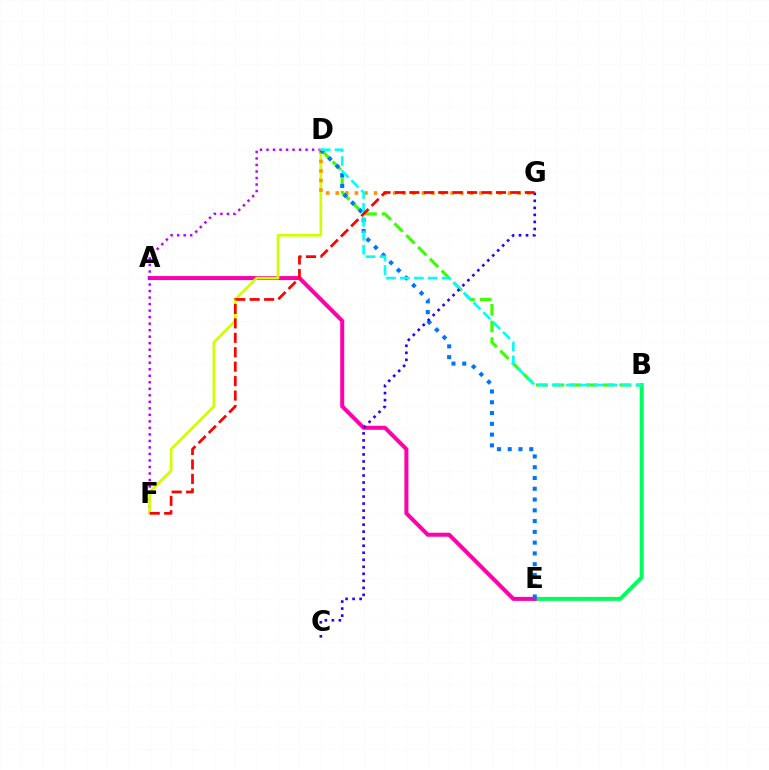{('B', 'E'): [{'color': '#00ff5c', 'line_style': 'solid', 'thickness': 2.85}], ('A', 'E'): [{'color': '#ff00ac', 'line_style': 'solid', 'thickness': 2.89}], ('B', 'D'): [{'color': '#3dff00', 'line_style': 'dashed', 'thickness': 2.27}, {'color': '#00fff6', 'line_style': 'dashed', 'thickness': 1.89}], ('D', 'F'): [{'color': '#b900ff', 'line_style': 'dotted', 'thickness': 1.77}, {'color': '#d1ff00', 'line_style': 'solid', 'thickness': 1.95}], ('D', 'G'): [{'color': '#ff9400', 'line_style': 'dotted', 'thickness': 2.6}], ('D', 'E'): [{'color': '#0074ff', 'line_style': 'dotted', 'thickness': 2.93}], ('C', 'G'): [{'color': '#2500ff', 'line_style': 'dotted', 'thickness': 1.91}], ('F', 'G'): [{'color': '#ff0000', 'line_style': 'dashed', 'thickness': 1.96}]}